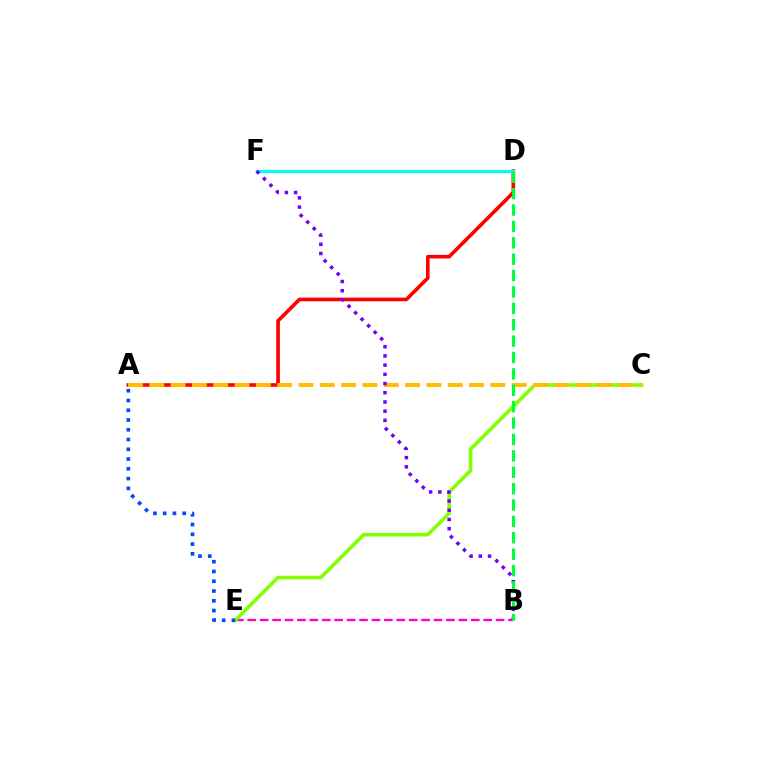{('A', 'D'): [{'color': '#ff0000', 'line_style': 'solid', 'thickness': 2.61}], ('B', 'E'): [{'color': '#ff00cf', 'line_style': 'dashed', 'thickness': 1.69}], ('C', 'E'): [{'color': '#84ff00', 'line_style': 'solid', 'thickness': 2.57}], ('A', 'C'): [{'color': '#ffbd00', 'line_style': 'dashed', 'thickness': 2.9}], ('A', 'E'): [{'color': '#004bff', 'line_style': 'dotted', 'thickness': 2.65}], ('D', 'F'): [{'color': '#00fff6', 'line_style': 'solid', 'thickness': 2.35}], ('B', 'F'): [{'color': '#7200ff', 'line_style': 'dotted', 'thickness': 2.5}], ('B', 'D'): [{'color': '#00ff39', 'line_style': 'dashed', 'thickness': 2.23}]}